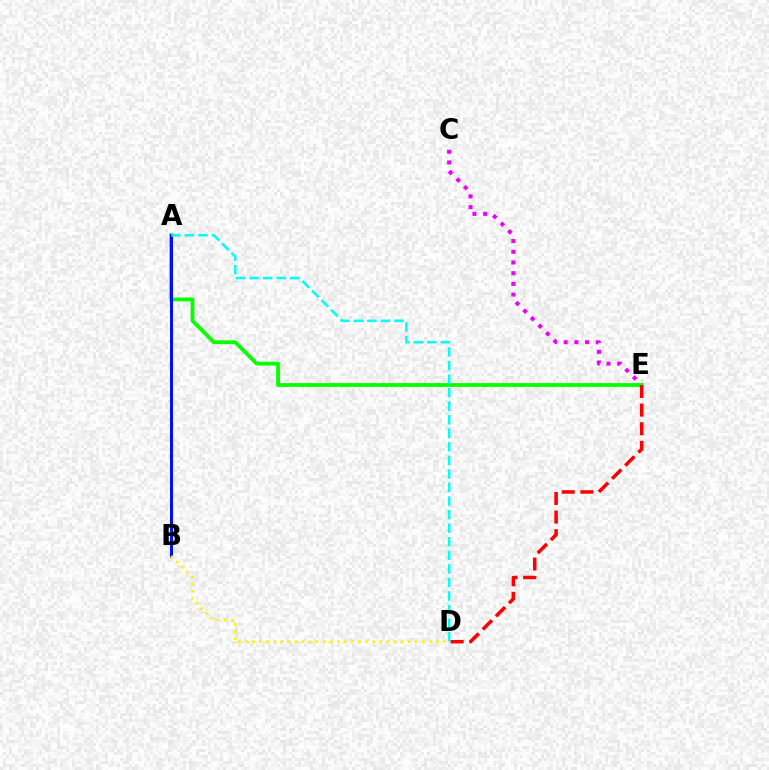{('C', 'E'): [{'color': '#ee00ff', 'line_style': 'dotted', 'thickness': 2.91}], ('A', 'E'): [{'color': '#08ff00', 'line_style': 'solid', 'thickness': 2.73}], ('A', 'B'): [{'color': '#0010ff', 'line_style': 'solid', 'thickness': 2.16}], ('A', 'D'): [{'color': '#00fff6', 'line_style': 'dashed', 'thickness': 1.84}], ('D', 'E'): [{'color': '#ff0000', 'line_style': 'dashed', 'thickness': 2.53}], ('B', 'D'): [{'color': '#fcf500', 'line_style': 'dotted', 'thickness': 1.92}]}